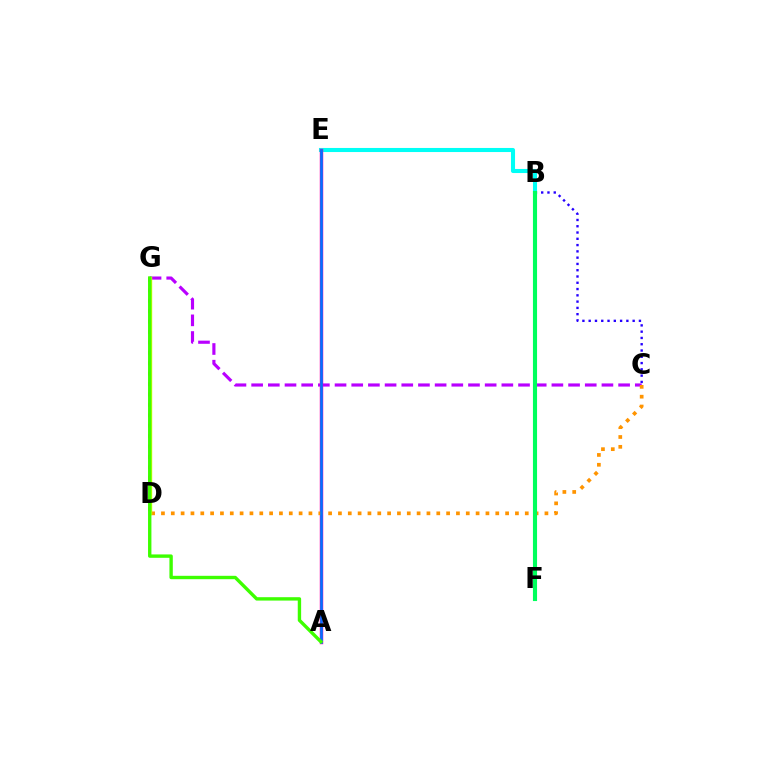{('B', 'E'): [{'color': '#00fff6', 'line_style': 'solid', 'thickness': 2.94}], ('B', 'C'): [{'color': '#2500ff', 'line_style': 'dotted', 'thickness': 1.71}], ('C', 'G'): [{'color': '#b900ff', 'line_style': 'dashed', 'thickness': 2.27}], ('D', 'G'): [{'color': '#ff0000', 'line_style': 'dotted', 'thickness': 2.83}, {'color': '#d1ff00', 'line_style': 'solid', 'thickness': 2.46}], ('A', 'E'): [{'color': '#ff00ac', 'line_style': 'solid', 'thickness': 2.48}, {'color': '#0074ff', 'line_style': 'solid', 'thickness': 1.88}], ('C', 'D'): [{'color': '#ff9400', 'line_style': 'dotted', 'thickness': 2.67}], ('B', 'F'): [{'color': '#00ff5c', 'line_style': 'solid', 'thickness': 2.96}], ('A', 'G'): [{'color': '#3dff00', 'line_style': 'solid', 'thickness': 2.43}]}